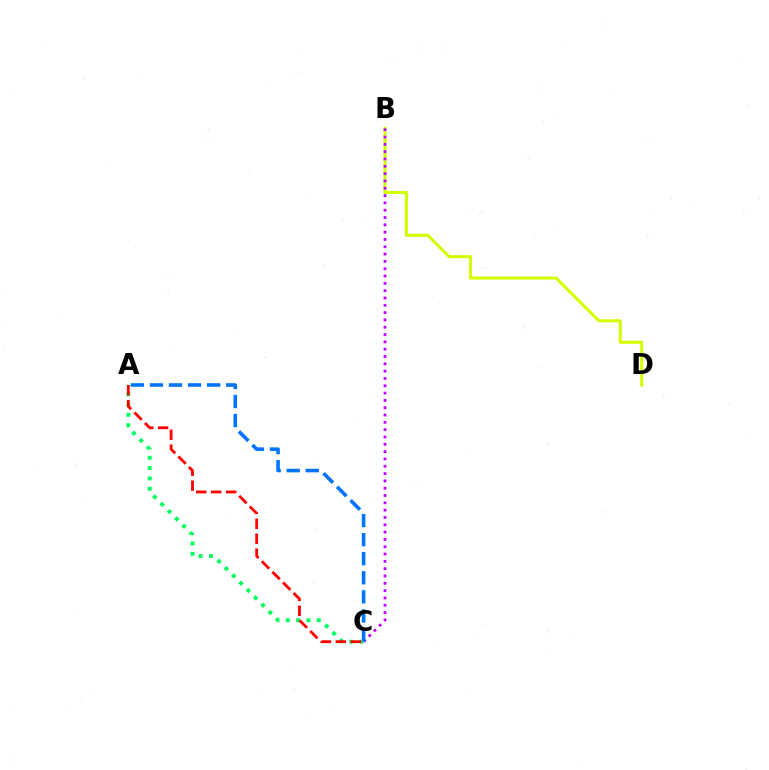{('A', 'C'): [{'color': '#00ff5c', 'line_style': 'dotted', 'thickness': 2.81}, {'color': '#ff0000', 'line_style': 'dashed', 'thickness': 2.03}, {'color': '#0074ff', 'line_style': 'dashed', 'thickness': 2.59}], ('B', 'D'): [{'color': '#d1ff00', 'line_style': 'solid', 'thickness': 2.19}], ('B', 'C'): [{'color': '#b900ff', 'line_style': 'dotted', 'thickness': 1.99}]}